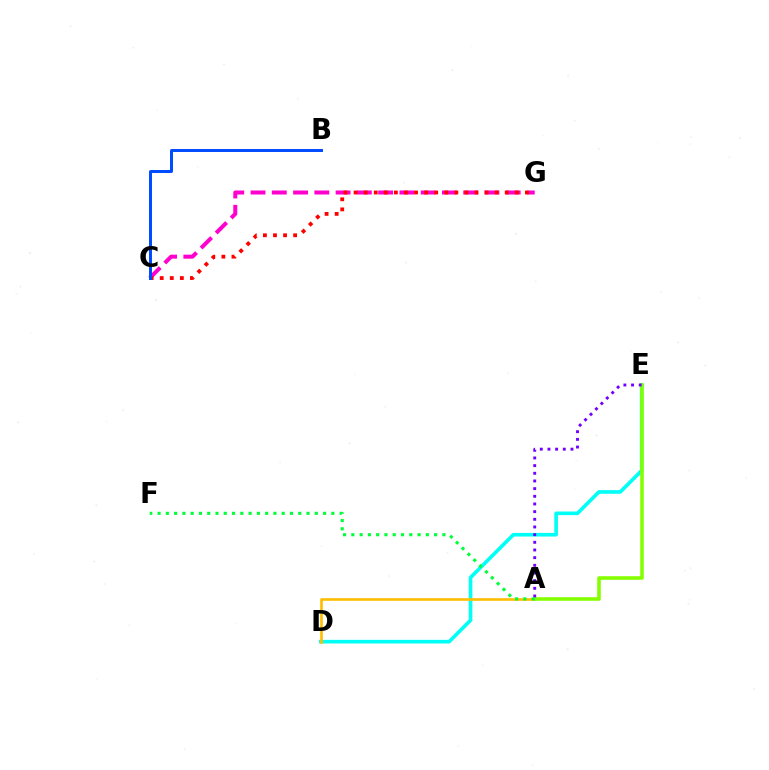{('D', 'E'): [{'color': '#00fff6', 'line_style': 'solid', 'thickness': 2.62}], ('C', 'G'): [{'color': '#ff00cf', 'line_style': 'dashed', 'thickness': 2.89}, {'color': '#ff0000', 'line_style': 'dotted', 'thickness': 2.74}], ('A', 'D'): [{'color': '#ffbd00', 'line_style': 'solid', 'thickness': 1.91}], ('B', 'C'): [{'color': '#004bff', 'line_style': 'solid', 'thickness': 2.14}], ('A', 'E'): [{'color': '#84ff00', 'line_style': 'solid', 'thickness': 2.58}, {'color': '#7200ff', 'line_style': 'dotted', 'thickness': 2.08}], ('A', 'F'): [{'color': '#00ff39', 'line_style': 'dotted', 'thickness': 2.25}]}